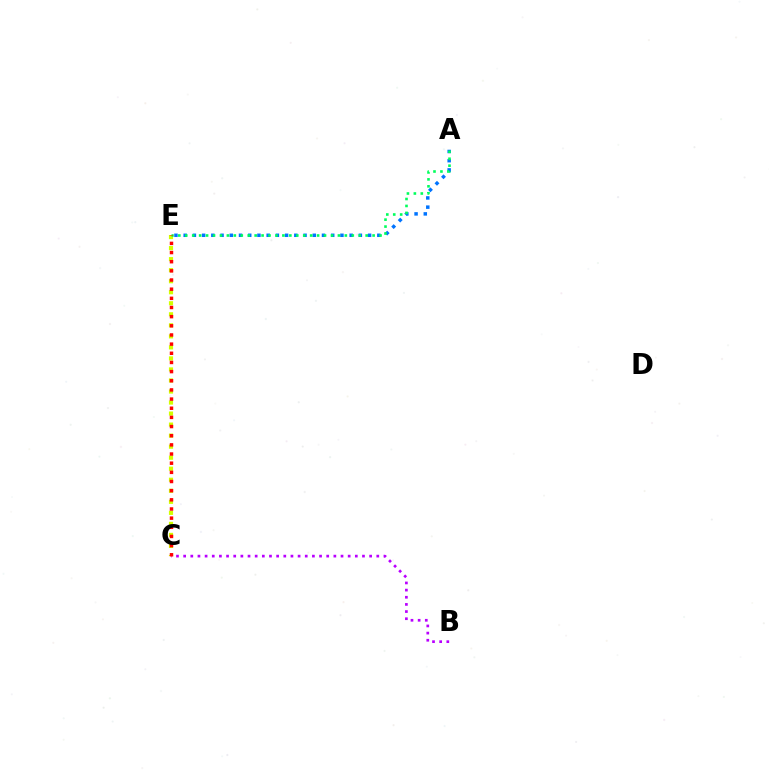{('A', 'E'): [{'color': '#0074ff', 'line_style': 'dotted', 'thickness': 2.51}, {'color': '#00ff5c', 'line_style': 'dotted', 'thickness': 1.89}], ('C', 'E'): [{'color': '#d1ff00', 'line_style': 'dotted', 'thickness': 3.0}, {'color': '#ff0000', 'line_style': 'dotted', 'thickness': 2.49}], ('B', 'C'): [{'color': '#b900ff', 'line_style': 'dotted', 'thickness': 1.94}]}